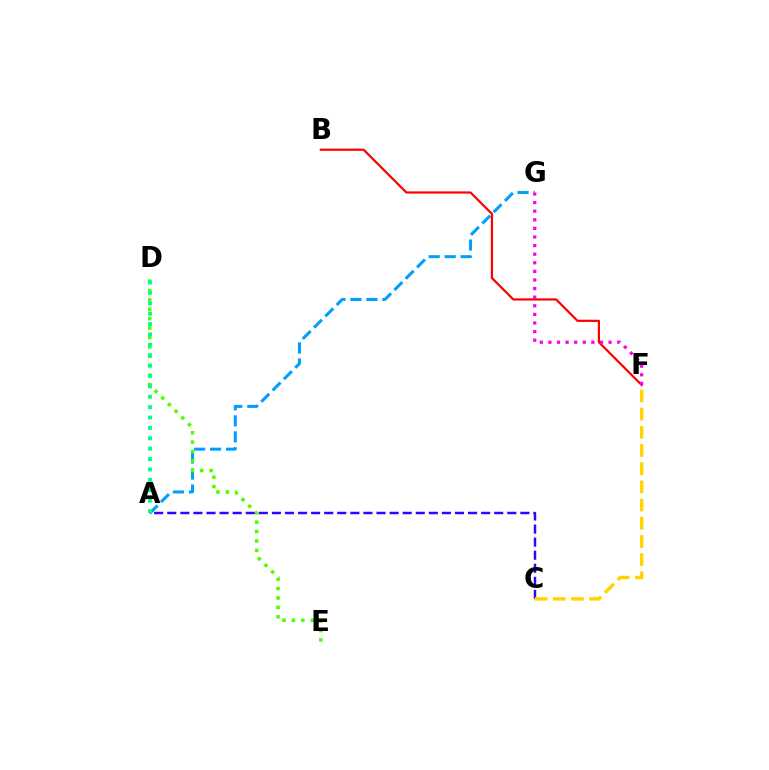{('B', 'F'): [{'color': '#ff0000', 'line_style': 'solid', 'thickness': 1.59}], ('A', 'G'): [{'color': '#009eff', 'line_style': 'dashed', 'thickness': 2.17}], ('D', 'E'): [{'color': '#4fff00', 'line_style': 'dotted', 'thickness': 2.56}], ('A', 'C'): [{'color': '#3700ff', 'line_style': 'dashed', 'thickness': 1.78}], ('A', 'D'): [{'color': '#00ff86', 'line_style': 'dotted', 'thickness': 2.82}], ('F', 'G'): [{'color': '#ff00ed', 'line_style': 'dotted', 'thickness': 2.34}], ('C', 'F'): [{'color': '#ffd500', 'line_style': 'dashed', 'thickness': 2.47}]}